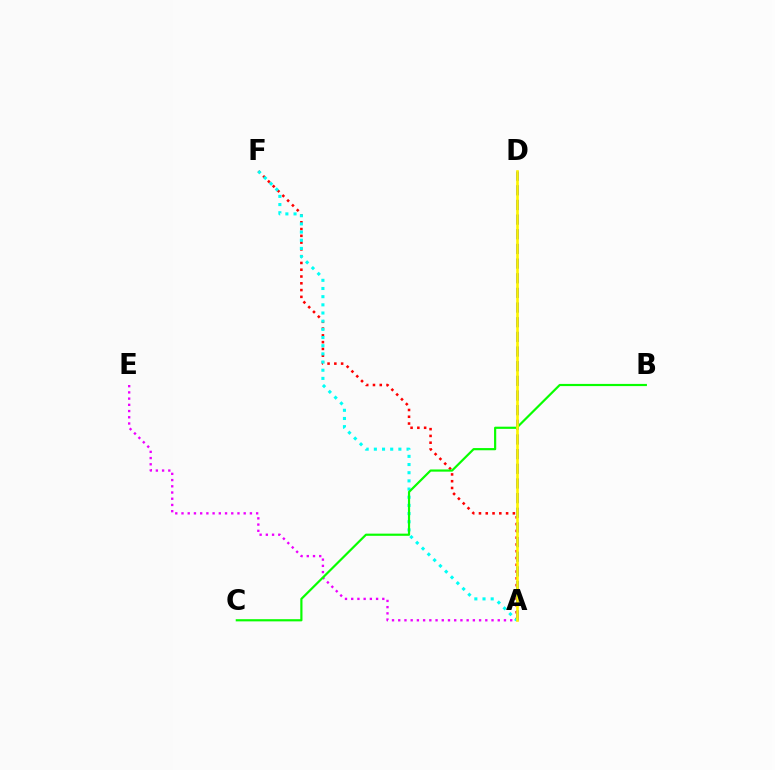{('A', 'F'): [{'color': '#ff0000', 'line_style': 'dotted', 'thickness': 1.84}, {'color': '#00fff6', 'line_style': 'dotted', 'thickness': 2.22}], ('A', 'E'): [{'color': '#ee00ff', 'line_style': 'dotted', 'thickness': 1.69}], ('A', 'D'): [{'color': '#0010ff', 'line_style': 'dashed', 'thickness': 1.99}, {'color': '#fcf500', 'line_style': 'solid', 'thickness': 1.91}], ('B', 'C'): [{'color': '#08ff00', 'line_style': 'solid', 'thickness': 1.57}]}